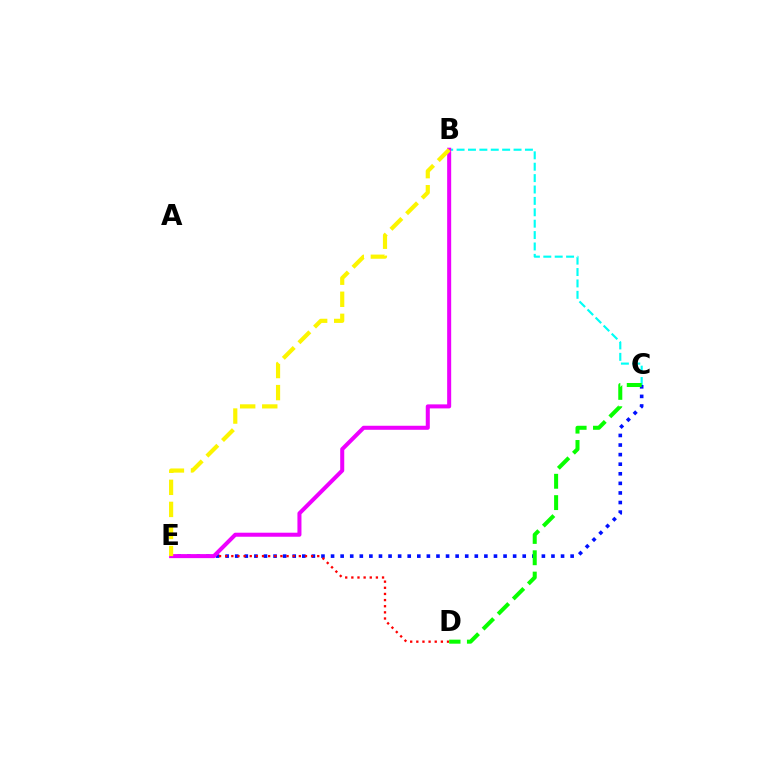{('C', 'E'): [{'color': '#0010ff', 'line_style': 'dotted', 'thickness': 2.6}], ('B', 'C'): [{'color': '#00fff6', 'line_style': 'dashed', 'thickness': 1.55}], ('D', 'E'): [{'color': '#ff0000', 'line_style': 'dotted', 'thickness': 1.67}], ('B', 'E'): [{'color': '#ee00ff', 'line_style': 'solid', 'thickness': 2.9}, {'color': '#fcf500', 'line_style': 'dashed', 'thickness': 3.0}], ('C', 'D'): [{'color': '#08ff00', 'line_style': 'dashed', 'thickness': 2.9}]}